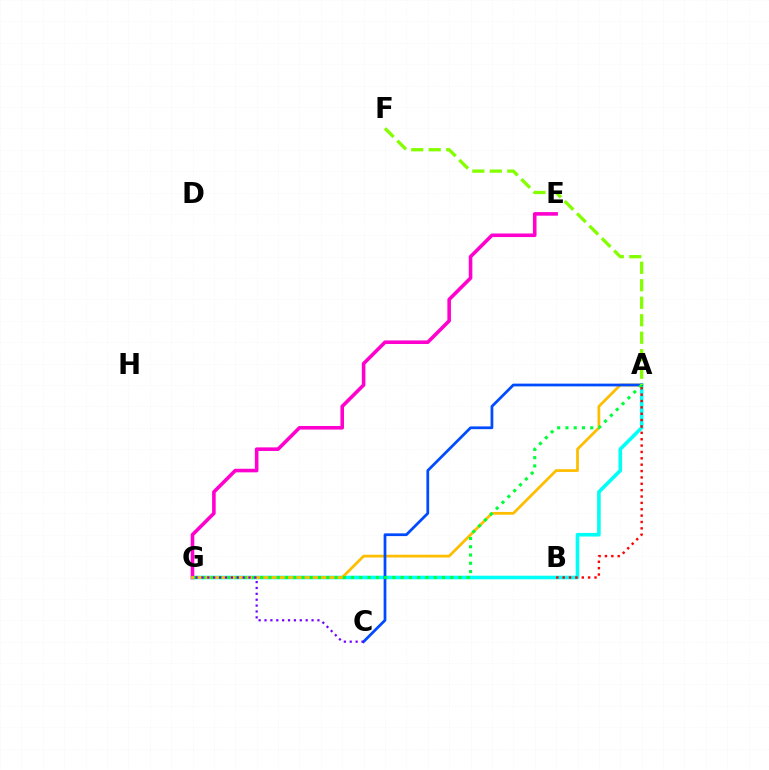{('A', 'G'): [{'color': '#00fff6', 'line_style': 'solid', 'thickness': 2.59}, {'color': '#ffbd00', 'line_style': 'solid', 'thickness': 1.99}, {'color': '#00ff39', 'line_style': 'dotted', 'thickness': 2.24}], ('E', 'G'): [{'color': '#ff00cf', 'line_style': 'solid', 'thickness': 2.58}], ('A', 'C'): [{'color': '#004bff', 'line_style': 'solid', 'thickness': 1.98}], ('A', 'F'): [{'color': '#84ff00', 'line_style': 'dashed', 'thickness': 2.38}], ('C', 'G'): [{'color': '#7200ff', 'line_style': 'dotted', 'thickness': 1.6}], ('A', 'B'): [{'color': '#ff0000', 'line_style': 'dotted', 'thickness': 1.73}]}